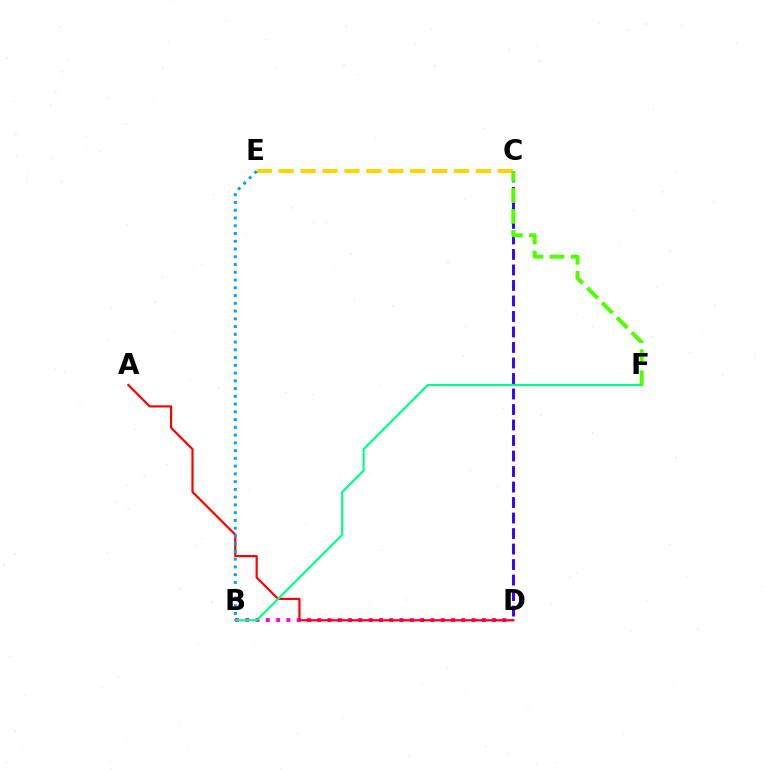{('B', 'D'): [{'color': '#ff00ed', 'line_style': 'dotted', 'thickness': 2.8}], ('A', 'D'): [{'color': '#ff0000', 'line_style': 'solid', 'thickness': 1.59}], ('C', 'E'): [{'color': '#ffd500', 'line_style': 'dashed', 'thickness': 2.98}], ('B', 'F'): [{'color': '#00ff86', 'line_style': 'solid', 'thickness': 1.57}], ('B', 'E'): [{'color': '#009eff', 'line_style': 'dotted', 'thickness': 2.11}], ('C', 'D'): [{'color': '#3700ff', 'line_style': 'dashed', 'thickness': 2.11}], ('C', 'F'): [{'color': '#4fff00', 'line_style': 'dashed', 'thickness': 2.85}]}